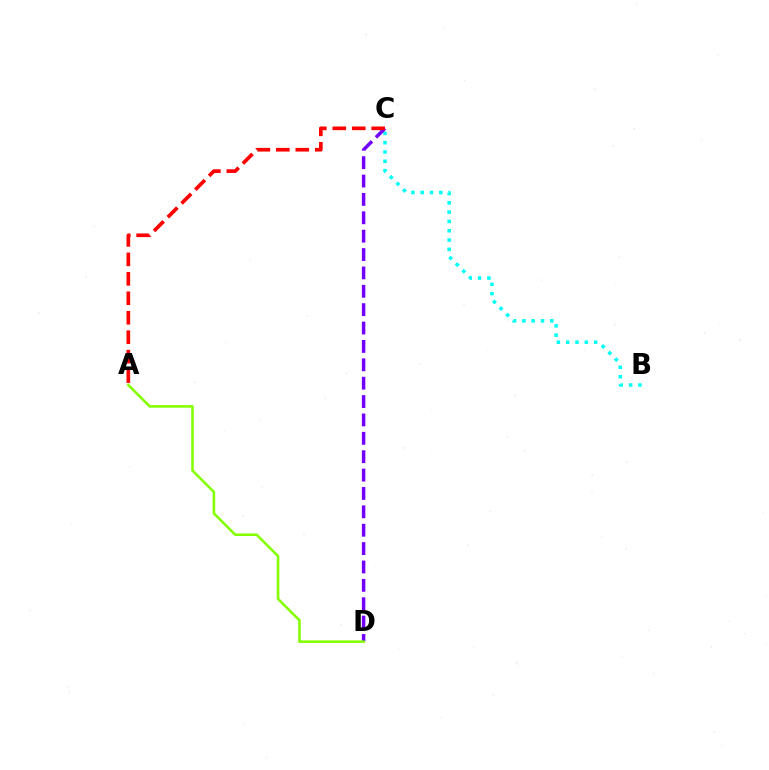{('B', 'C'): [{'color': '#00fff6', 'line_style': 'dotted', 'thickness': 2.53}], ('C', 'D'): [{'color': '#7200ff', 'line_style': 'dashed', 'thickness': 2.5}], ('A', 'D'): [{'color': '#84ff00', 'line_style': 'solid', 'thickness': 1.86}], ('A', 'C'): [{'color': '#ff0000', 'line_style': 'dashed', 'thickness': 2.64}]}